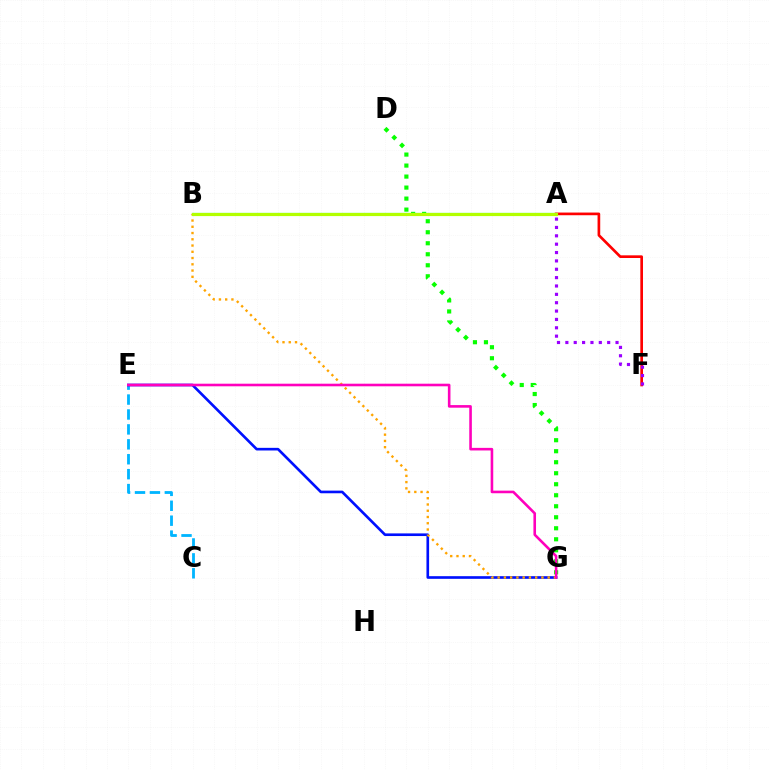{('C', 'E'): [{'color': '#00b5ff', 'line_style': 'dashed', 'thickness': 2.03}], ('D', 'G'): [{'color': '#08ff00', 'line_style': 'dotted', 'thickness': 2.99}], ('A', 'F'): [{'color': '#ff0000', 'line_style': 'solid', 'thickness': 1.93}, {'color': '#9b00ff', 'line_style': 'dotted', 'thickness': 2.27}], ('A', 'B'): [{'color': '#00ff9d', 'line_style': 'solid', 'thickness': 1.57}, {'color': '#b3ff00', 'line_style': 'solid', 'thickness': 2.28}], ('E', 'G'): [{'color': '#0010ff', 'line_style': 'solid', 'thickness': 1.9}, {'color': '#ff00bd', 'line_style': 'solid', 'thickness': 1.87}], ('B', 'G'): [{'color': '#ffa500', 'line_style': 'dotted', 'thickness': 1.7}]}